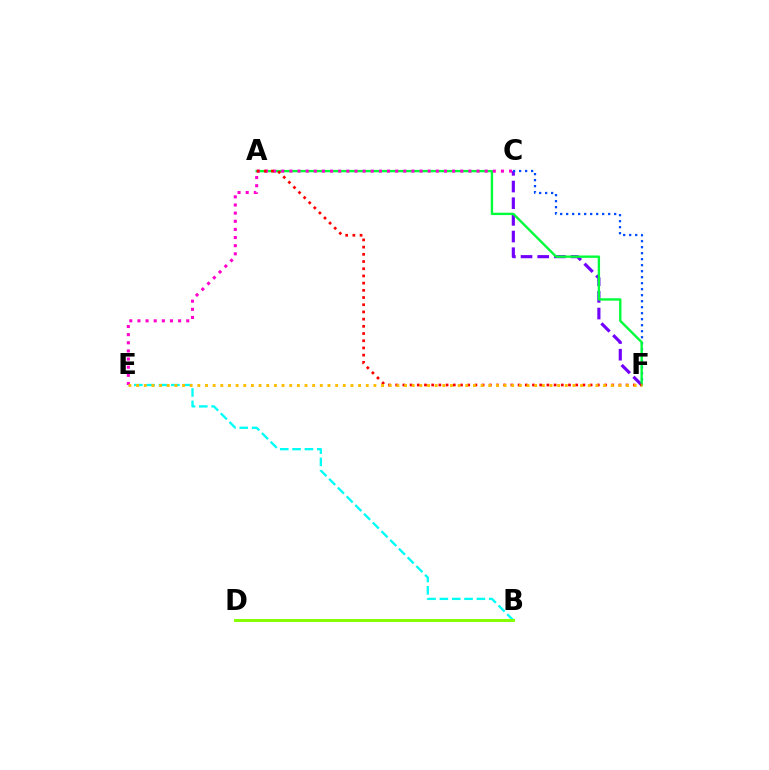{('B', 'E'): [{'color': '#00fff6', 'line_style': 'dashed', 'thickness': 1.68}], ('C', 'F'): [{'color': '#7200ff', 'line_style': 'dashed', 'thickness': 2.26}, {'color': '#004bff', 'line_style': 'dotted', 'thickness': 1.63}], ('A', 'F'): [{'color': '#00ff39', 'line_style': 'solid', 'thickness': 1.7}, {'color': '#ff0000', 'line_style': 'dotted', 'thickness': 1.96}], ('C', 'E'): [{'color': '#ff00cf', 'line_style': 'dotted', 'thickness': 2.21}], ('B', 'D'): [{'color': '#84ff00', 'line_style': 'solid', 'thickness': 2.12}], ('E', 'F'): [{'color': '#ffbd00', 'line_style': 'dotted', 'thickness': 2.08}]}